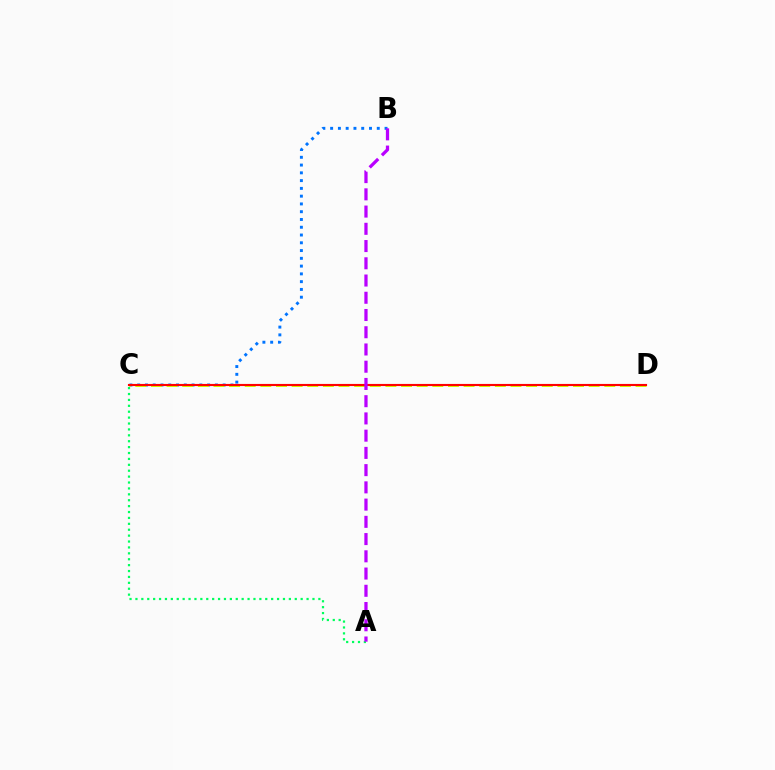{('B', 'C'): [{'color': '#0074ff', 'line_style': 'dotted', 'thickness': 2.11}], ('A', 'C'): [{'color': '#00ff5c', 'line_style': 'dotted', 'thickness': 1.6}], ('C', 'D'): [{'color': '#d1ff00', 'line_style': 'dashed', 'thickness': 2.12}, {'color': '#ff0000', 'line_style': 'solid', 'thickness': 1.54}], ('A', 'B'): [{'color': '#b900ff', 'line_style': 'dashed', 'thickness': 2.34}]}